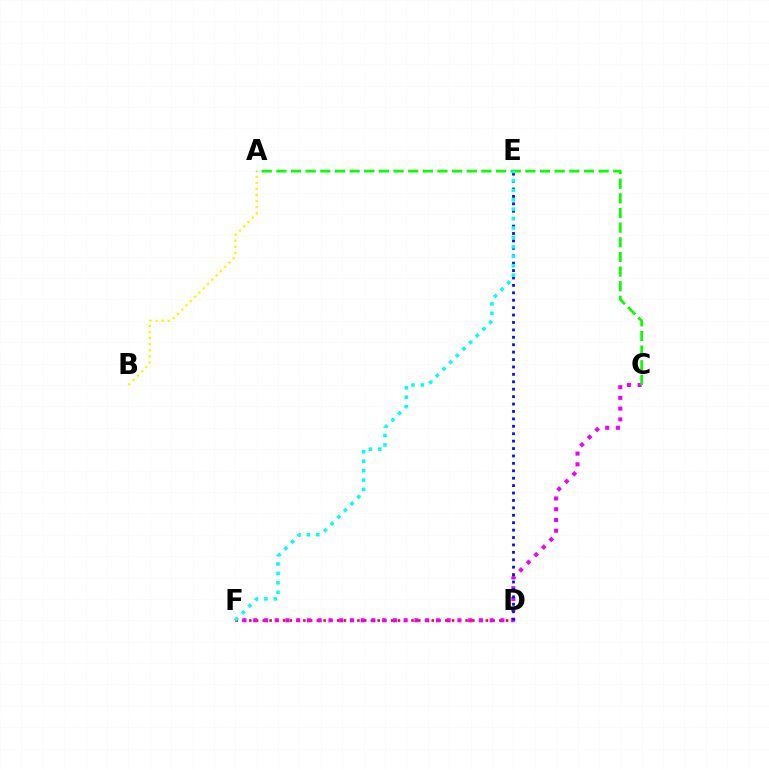{('D', 'F'): [{'color': '#ff0000', 'line_style': 'dotted', 'thickness': 1.84}], ('A', 'B'): [{'color': '#fcf500', 'line_style': 'dotted', 'thickness': 1.65}], ('C', 'F'): [{'color': '#ee00ff', 'line_style': 'dotted', 'thickness': 2.92}], ('D', 'E'): [{'color': '#0010ff', 'line_style': 'dotted', 'thickness': 2.01}], ('A', 'C'): [{'color': '#08ff00', 'line_style': 'dashed', 'thickness': 1.99}], ('E', 'F'): [{'color': '#00fff6', 'line_style': 'dotted', 'thickness': 2.56}]}